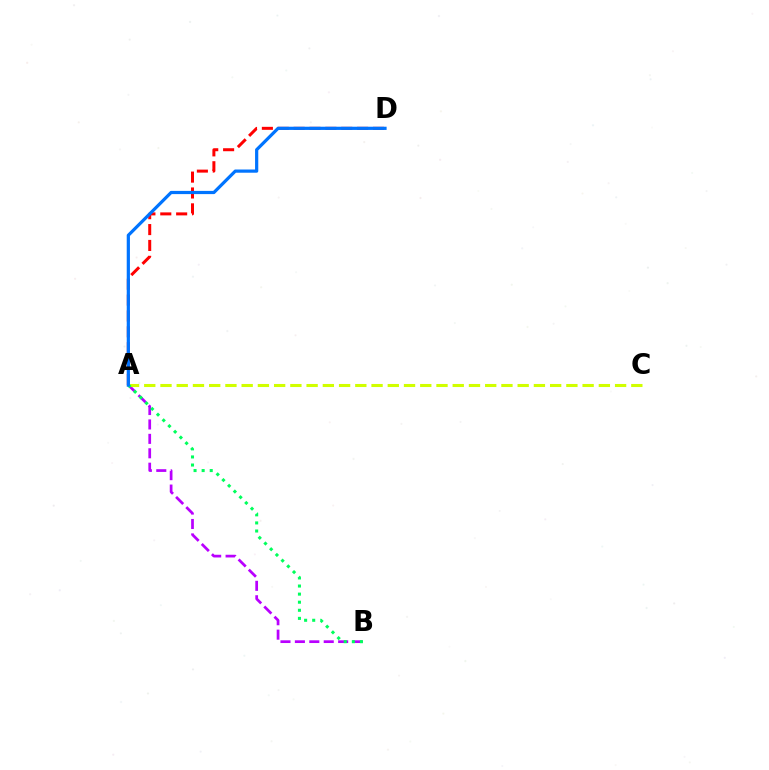{('A', 'D'): [{'color': '#ff0000', 'line_style': 'dashed', 'thickness': 2.16}, {'color': '#0074ff', 'line_style': 'solid', 'thickness': 2.31}], ('A', 'B'): [{'color': '#b900ff', 'line_style': 'dashed', 'thickness': 1.96}, {'color': '#00ff5c', 'line_style': 'dotted', 'thickness': 2.2}], ('A', 'C'): [{'color': '#d1ff00', 'line_style': 'dashed', 'thickness': 2.21}]}